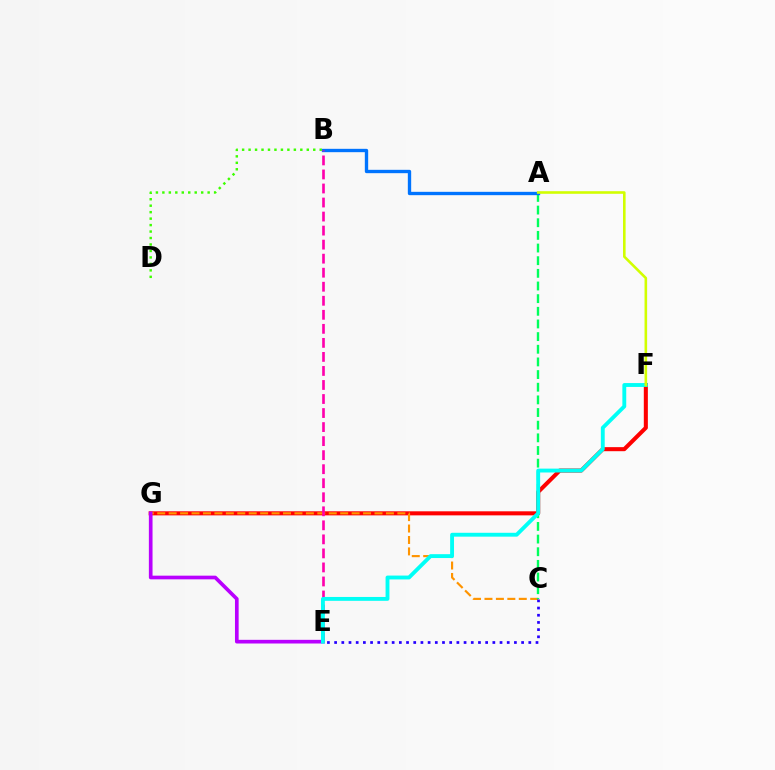{('F', 'G'): [{'color': '#ff0000', 'line_style': 'solid', 'thickness': 2.92}], ('C', 'G'): [{'color': '#ff9400', 'line_style': 'dashed', 'thickness': 1.55}], ('E', 'G'): [{'color': '#b900ff', 'line_style': 'solid', 'thickness': 2.64}], ('A', 'C'): [{'color': '#00ff5c', 'line_style': 'dashed', 'thickness': 1.72}], ('A', 'B'): [{'color': '#0074ff', 'line_style': 'solid', 'thickness': 2.41}], ('B', 'E'): [{'color': '#ff00ac', 'line_style': 'dashed', 'thickness': 1.91}], ('B', 'D'): [{'color': '#3dff00', 'line_style': 'dotted', 'thickness': 1.76}], ('E', 'F'): [{'color': '#00fff6', 'line_style': 'solid', 'thickness': 2.78}], ('A', 'F'): [{'color': '#d1ff00', 'line_style': 'solid', 'thickness': 1.87}], ('C', 'E'): [{'color': '#2500ff', 'line_style': 'dotted', 'thickness': 1.95}]}